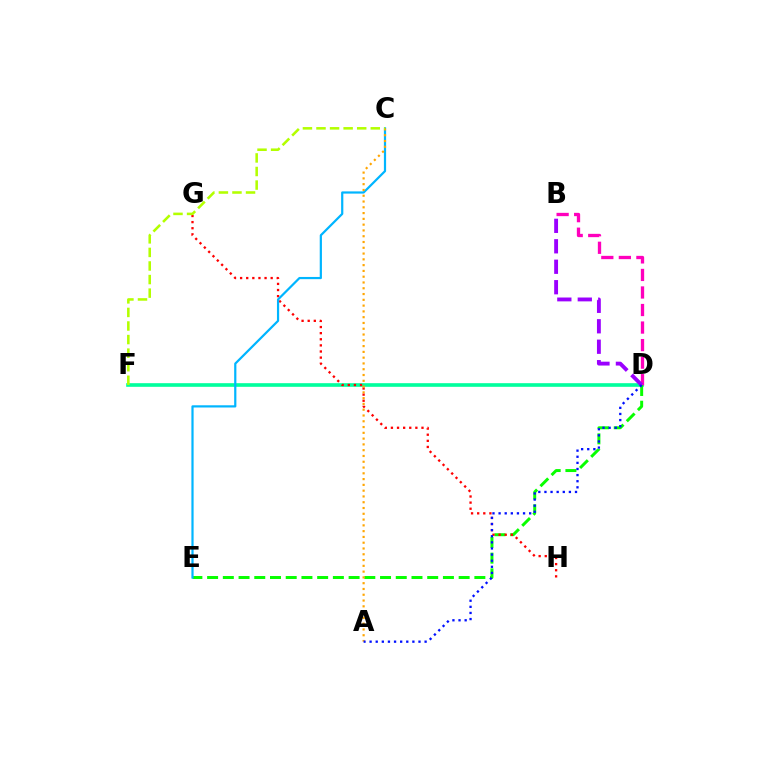{('D', 'F'): [{'color': '#00ff9d', 'line_style': 'solid', 'thickness': 2.62}], ('B', 'D'): [{'color': '#ff00bd', 'line_style': 'dashed', 'thickness': 2.38}, {'color': '#9b00ff', 'line_style': 'dashed', 'thickness': 2.78}], ('D', 'E'): [{'color': '#08ff00', 'line_style': 'dashed', 'thickness': 2.14}], ('G', 'H'): [{'color': '#ff0000', 'line_style': 'dotted', 'thickness': 1.66}], ('C', 'E'): [{'color': '#00b5ff', 'line_style': 'solid', 'thickness': 1.59}], ('A', 'C'): [{'color': '#ffa500', 'line_style': 'dotted', 'thickness': 1.57}], ('A', 'D'): [{'color': '#0010ff', 'line_style': 'dotted', 'thickness': 1.66}], ('C', 'F'): [{'color': '#b3ff00', 'line_style': 'dashed', 'thickness': 1.84}]}